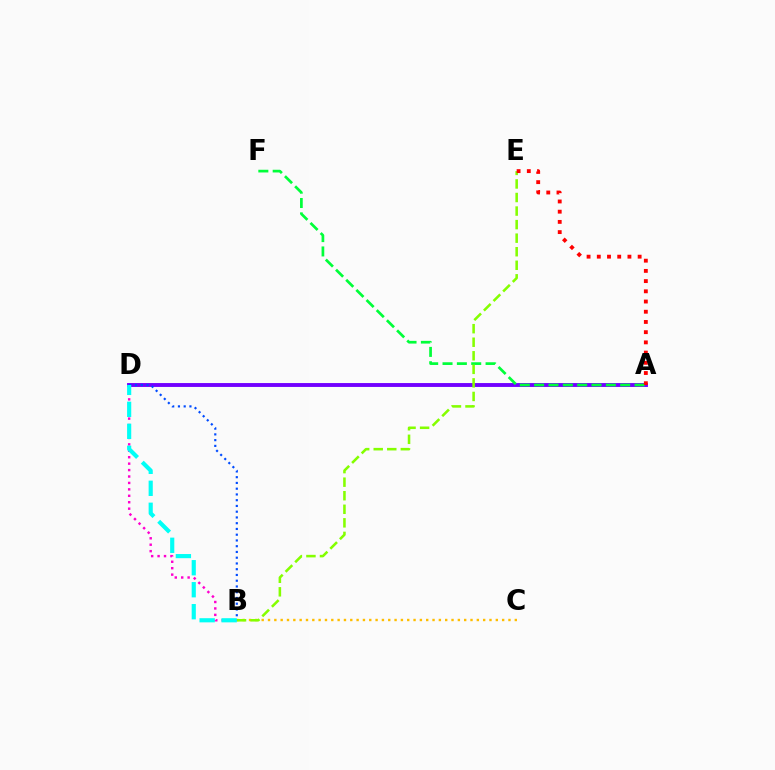{('A', 'D'): [{'color': '#7200ff', 'line_style': 'solid', 'thickness': 2.8}], ('B', 'D'): [{'color': '#ff00cf', 'line_style': 'dotted', 'thickness': 1.75}, {'color': '#004bff', 'line_style': 'dotted', 'thickness': 1.56}, {'color': '#00fff6', 'line_style': 'dashed', 'thickness': 2.99}], ('B', 'C'): [{'color': '#ffbd00', 'line_style': 'dotted', 'thickness': 1.72}], ('A', 'F'): [{'color': '#00ff39', 'line_style': 'dashed', 'thickness': 1.95}], ('B', 'E'): [{'color': '#84ff00', 'line_style': 'dashed', 'thickness': 1.84}], ('A', 'E'): [{'color': '#ff0000', 'line_style': 'dotted', 'thickness': 2.77}]}